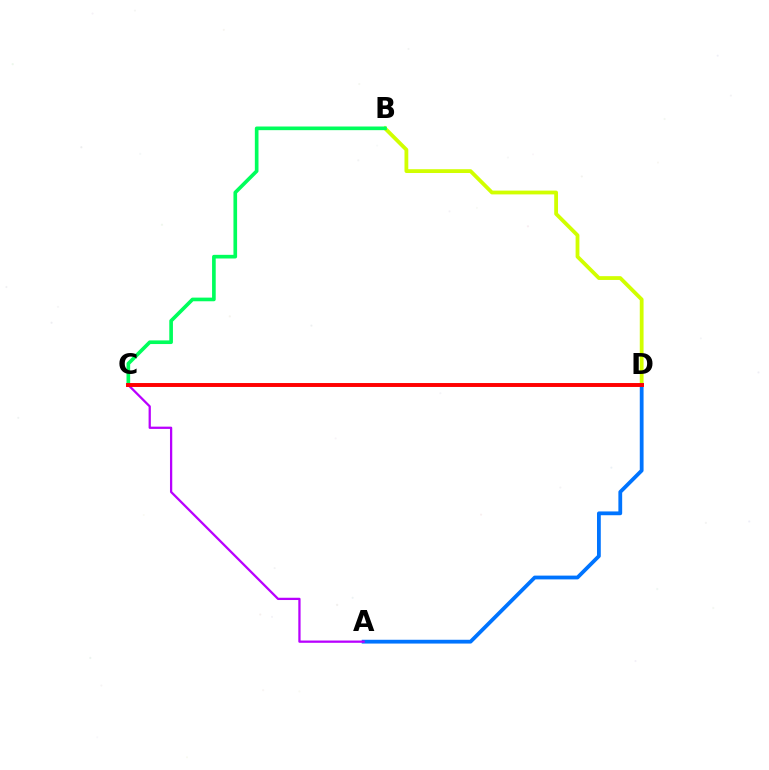{('B', 'D'): [{'color': '#d1ff00', 'line_style': 'solid', 'thickness': 2.73}], ('B', 'C'): [{'color': '#00ff5c', 'line_style': 'solid', 'thickness': 2.63}], ('A', 'D'): [{'color': '#0074ff', 'line_style': 'solid', 'thickness': 2.73}], ('A', 'C'): [{'color': '#b900ff', 'line_style': 'solid', 'thickness': 1.63}], ('C', 'D'): [{'color': '#ff0000', 'line_style': 'solid', 'thickness': 2.83}]}